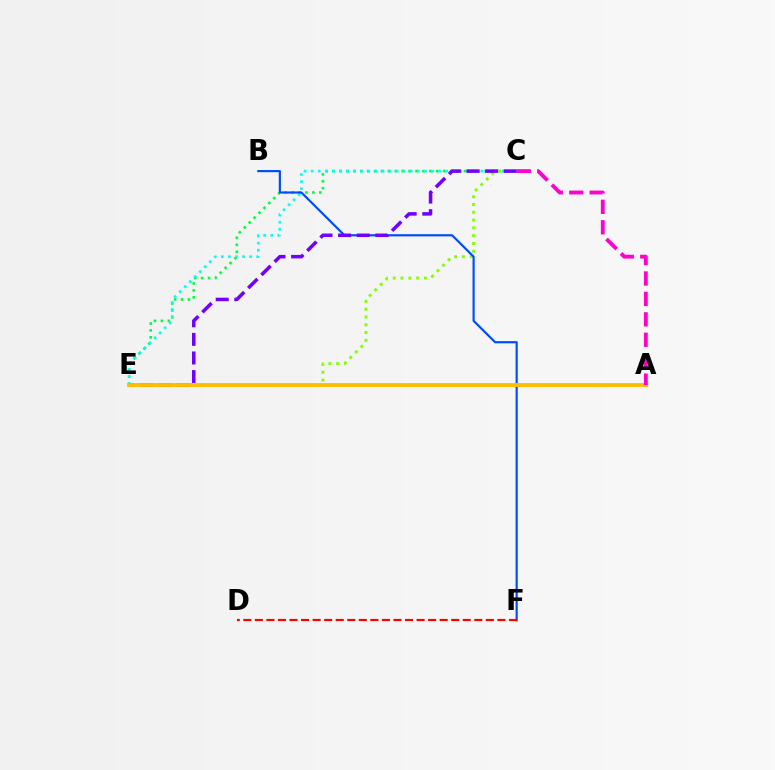{('C', 'E'): [{'color': '#00ff39', 'line_style': 'dotted', 'thickness': 1.88}, {'color': '#84ff00', 'line_style': 'dotted', 'thickness': 2.12}, {'color': '#00fff6', 'line_style': 'dotted', 'thickness': 1.92}, {'color': '#7200ff', 'line_style': 'dashed', 'thickness': 2.53}], ('B', 'F'): [{'color': '#004bff', 'line_style': 'solid', 'thickness': 1.56}], ('D', 'F'): [{'color': '#ff0000', 'line_style': 'dashed', 'thickness': 1.57}], ('A', 'E'): [{'color': '#ffbd00', 'line_style': 'solid', 'thickness': 2.78}], ('A', 'C'): [{'color': '#ff00cf', 'line_style': 'dashed', 'thickness': 2.78}]}